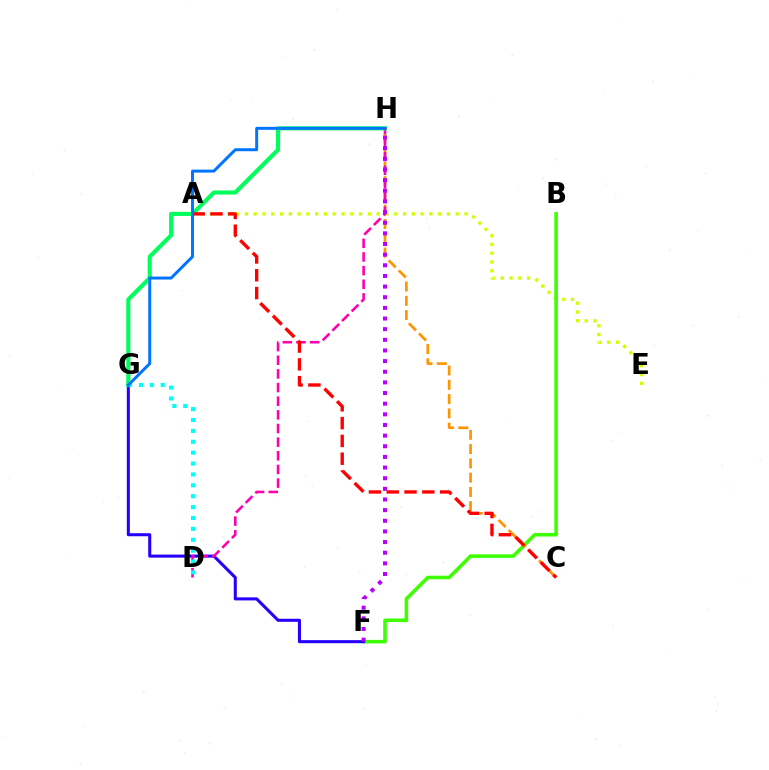{('A', 'E'): [{'color': '#d1ff00', 'line_style': 'dotted', 'thickness': 2.39}], ('B', 'F'): [{'color': '#3dff00', 'line_style': 'solid', 'thickness': 2.57}], ('C', 'H'): [{'color': '#ff9400', 'line_style': 'dashed', 'thickness': 1.94}], ('F', 'G'): [{'color': '#2500ff', 'line_style': 'solid', 'thickness': 2.2}], ('D', 'H'): [{'color': '#ff00ac', 'line_style': 'dashed', 'thickness': 1.85}], ('G', 'H'): [{'color': '#00ff5c', 'line_style': 'solid', 'thickness': 2.96}, {'color': '#0074ff', 'line_style': 'solid', 'thickness': 2.13}], ('D', 'G'): [{'color': '#00fff6', 'line_style': 'dotted', 'thickness': 2.96}], ('A', 'C'): [{'color': '#ff0000', 'line_style': 'dashed', 'thickness': 2.42}], ('F', 'H'): [{'color': '#b900ff', 'line_style': 'dotted', 'thickness': 2.89}]}